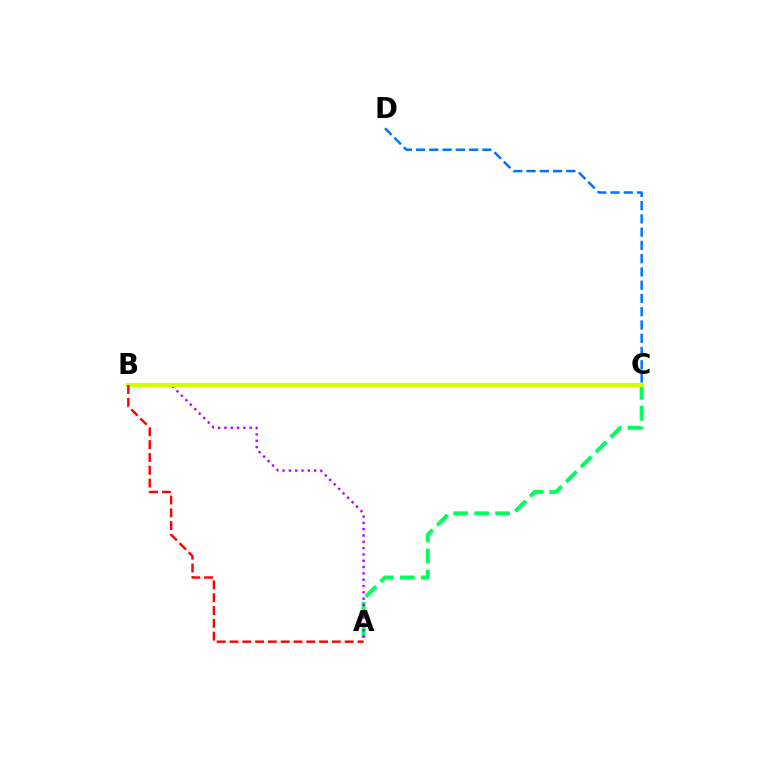{('A', 'C'): [{'color': '#00ff5c', 'line_style': 'dashed', 'thickness': 2.85}], ('C', 'D'): [{'color': '#0074ff', 'line_style': 'dashed', 'thickness': 1.8}], ('A', 'B'): [{'color': '#b900ff', 'line_style': 'dotted', 'thickness': 1.72}, {'color': '#ff0000', 'line_style': 'dashed', 'thickness': 1.74}], ('B', 'C'): [{'color': '#d1ff00', 'line_style': 'solid', 'thickness': 2.95}]}